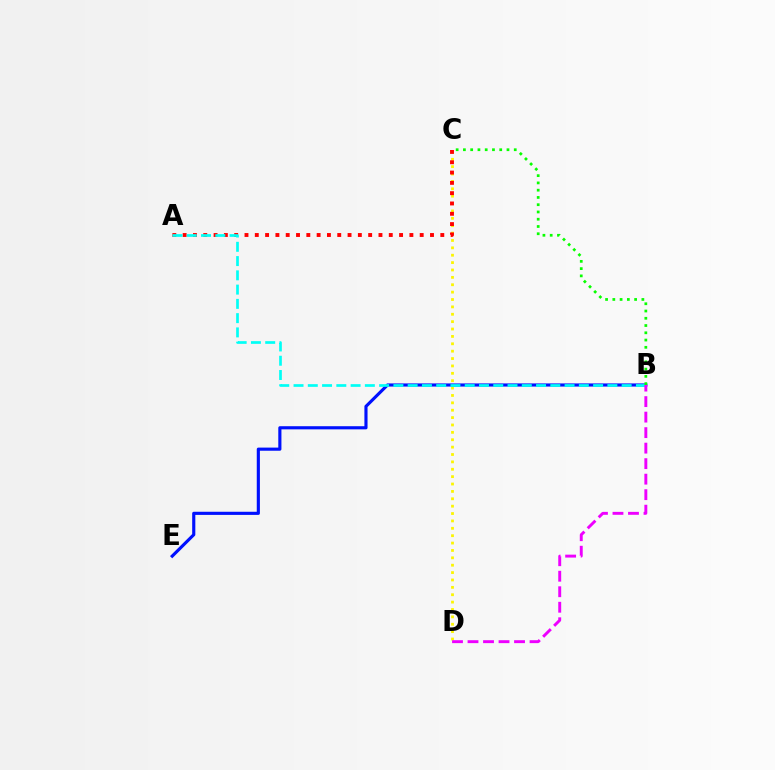{('C', 'D'): [{'color': '#fcf500', 'line_style': 'dotted', 'thickness': 2.01}], ('A', 'C'): [{'color': '#ff0000', 'line_style': 'dotted', 'thickness': 2.8}], ('B', 'E'): [{'color': '#0010ff', 'line_style': 'solid', 'thickness': 2.26}], ('A', 'B'): [{'color': '#00fff6', 'line_style': 'dashed', 'thickness': 1.94}], ('B', 'D'): [{'color': '#ee00ff', 'line_style': 'dashed', 'thickness': 2.11}], ('B', 'C'): [{'color': '#08ff00', 'line_style': 'dotted', 'thickness': 1.97}]}